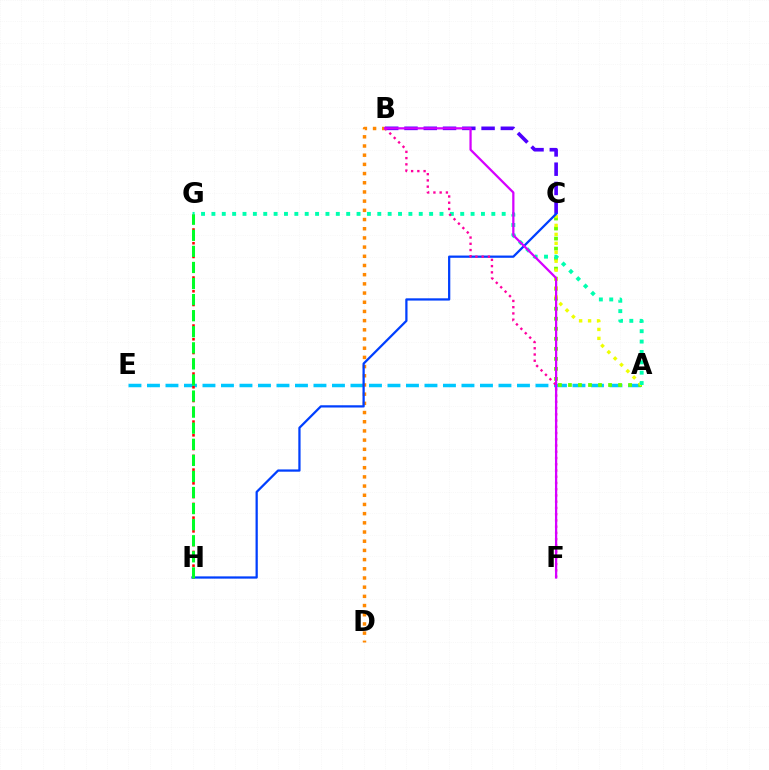{('A', 'E'): [{'color': '#00c7ff', 'line_style': 'dashed', 'thickness': 2.51}], ('B', 'D'): [{'color': '#ff8800', 'line_style': 'dotted', 'thickness': 2.5}], ('B', 'C'): [{'color': '#4f00ff', 'line_style': 'dashed', 'thickness': 2.62}], ('G', 'H'): [{'color': '#ff0000', 'line_style': 'dotted', 'thickness': 1.86}, {'color': '#00ff27', 'line_style': 'dashed', 'thickness': 2.18}], ('A', 'C'): [{'color': '#66ff00', 'line_style': 'dotted', 'thickness': 2.72}, {'color': '#eeff00', 'line_style': 'dotted', 'thickness': 2.43}], ('A', 'G'): [{'color': '#00ffaf', 'line_style': 'dotted', 'thickness': 2.82}], ('C', 'H'): [{'color': '#003fff', 'line_style': 'solid', 'thickness': 1.62}], ('B', 'F'): [{'color': '#ff00a0', 'line_style': 'dotted', 'thickness': 1.7}, {'color': '#d600ff', 'line_style': 'solid', 'thickness': 1.62}]}